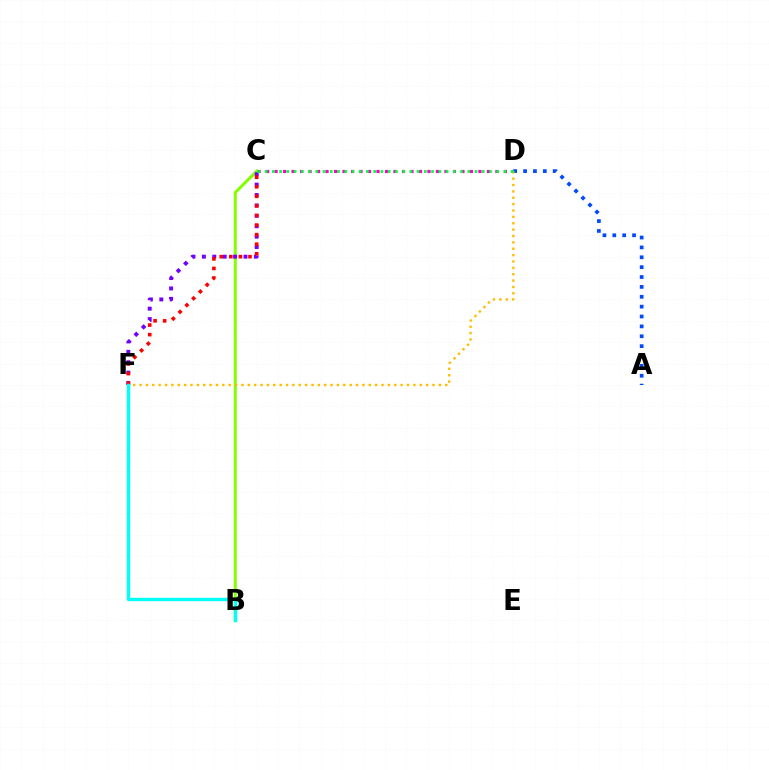{('B', 'C'): [{'color': '#84ff00', 'line_style': 'solid', 'thickness': 2.17}], ('C', 'D'): [{'color': '#ff00cf', 'line_style': 'dotted', 'thickness': 2.31}, {'color': '#00ff39', 'line_style': 'dotted', 'thickness': 1.97}], ('A', 'D'): [{'color': '#004bff', 'line_style': 'dotted', 'thickness': 2.68}], ('C', 'F'): [{'color': '#7200ff', 'line_style': 'dotted', 'thickness': 2.83}, {'color': '#ff0000', 'line_style': 'dotted', 'thickness': 2.6}], ('D', 'F'): [{'color': '#ffbd00', 'line_style': 'dotted', 'thickness': 1.73}], ('B', 'F'): [{'color': '#00fff6', 'line_style': 'solid', 'thickness': 2.43}]}